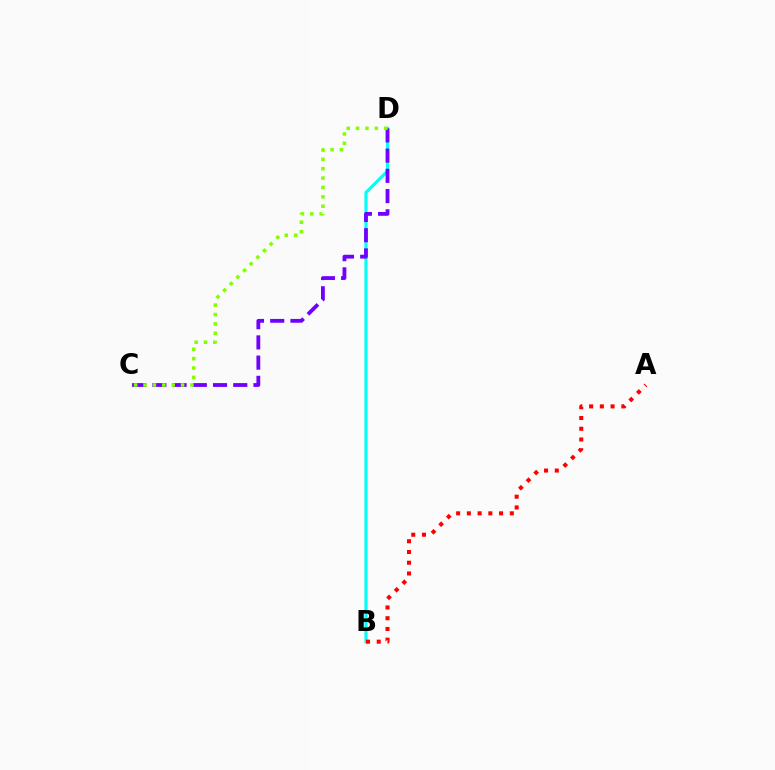{('B', 'D'): [{'color': '#00fff6', 'line_style': 'solid', 'thickness': 2.24}], ('C', 'D'): [{'color': '#7200ff', 'line_style': 'dashed', 'thickness': 2.75}, {'color': '#84ff00', 'line_style': 'dotted', 'thickness': 2.55}], ('A', 'B'): [{'color': '#ff0000', 'line_style': 'dotted', 'thickness': 2.92}]}